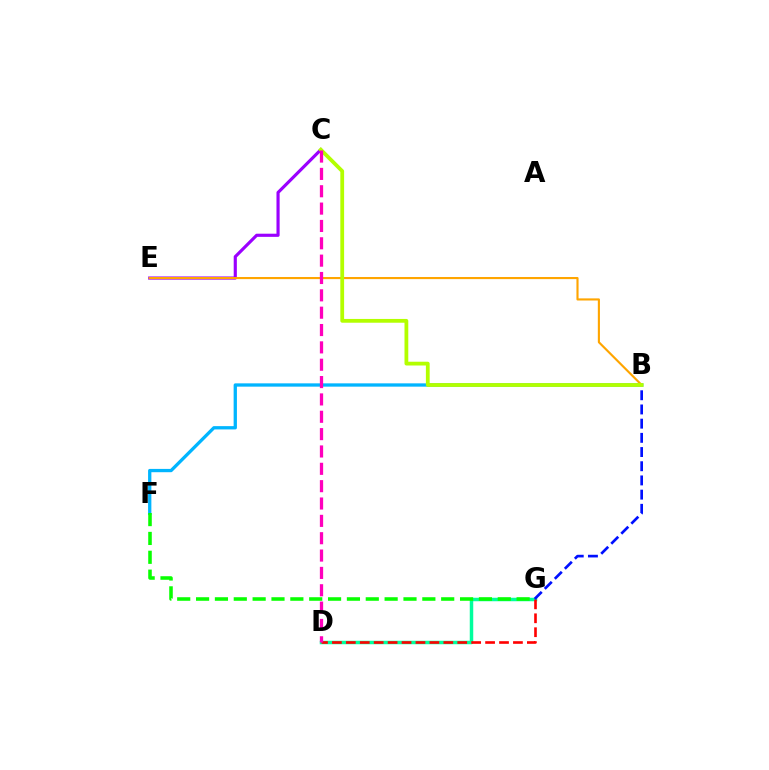{('C', 'E'): [{'color': '#9b00ff', 'line_style': 'solid', 'thickness': 2.27}], ('D', 'G'): [{'color': '#00ff9d', 'line_style': 'solid', 'thickness': 2.51}, {'color': '#ff0000', 'line_style': 'dashed', 'thickness': 1.89}], ('B', 'F'): [{'color': '#00b5ff', 'line_style': 'solid', 'thickness': 2.37}], ('B', 'G'): [{'color': '#0010ff', 'line_style': 'dashed', 'thickness': 1.93}], ('B', 'E'): [{'color': '#ffa500', 'line_style': 'solid', 'thickness': 1.53}], ('B', 'C'): [{'color': '#b3ff00', 'line_style': 'solid', 'thickness': 2.72}], ('F', 'G'): [{'color': '#08ff00', 'line_style': 'dashed', 'thickness': 2.56}], ('C', 'D'): [{'color': '#ff00bd', 'line_style': 'dashed', 'thickness': 2.36}]}